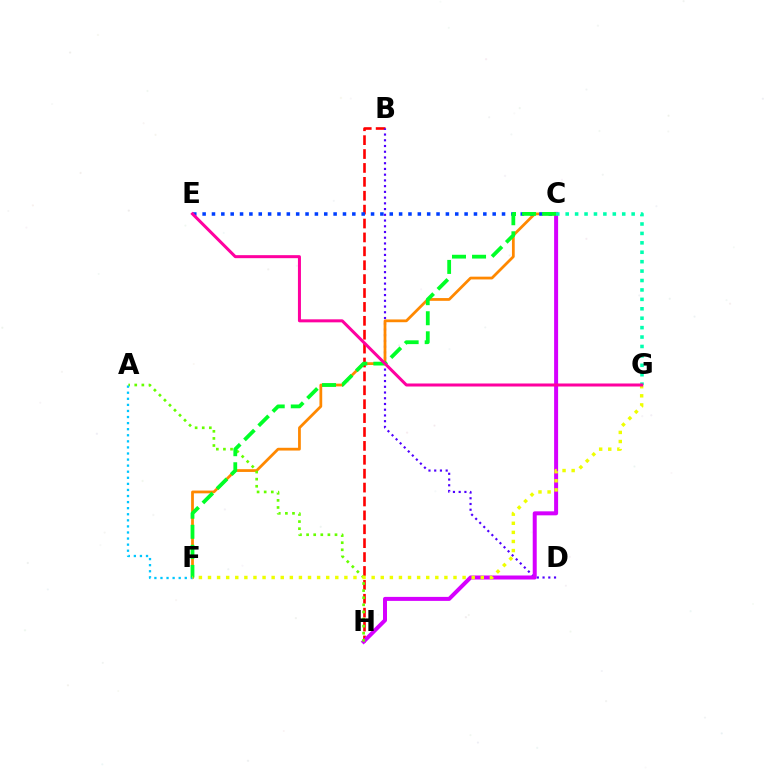{('B', 'H'): [{'color': '#ff0000', 'line_style': 'dashed', 'thickness': 1.89}], ('B', 'D'): [{'color': '#4f00ff', 'line_style': 'dotted', 'thickness': 1.56}], ('C', 'H'): [{'color': '#d600ff', 'line_style': 'solid', 'thickness': 2.88}], ('C', 'F'): [{'color': '#ff8800', 'line_style': 'solid', 'thickness': 1.99}, {'color': '#00ff27', 'line_style': 'dashed', 'thickness': 2.73}], ('C', 'E'): [{'color': '#003fff', 'line_style': 'dotted', 'thickness': 2.54}], ('A', 'H'): [{'color': '#66ff00', 'line_style': 'dotted', 'thickness': 1.93}], ('A', 'F'): [{'color': '#00c7ff', 'line_style': 'dotted', 'thickness': 1.65}], ('C', 'G'): [{'color': '#00ffaf', 'line_style': 'dotted', 'thickness': 2.56}], ('F', 'G'): [{'color': '#eeff00', 'line_style': 'dotted', 'thickness': 2.47}], ('E', 'G'): [{'color': '#ff00a0', 'line_style': 'solid', 'thickness': 2.17}]}